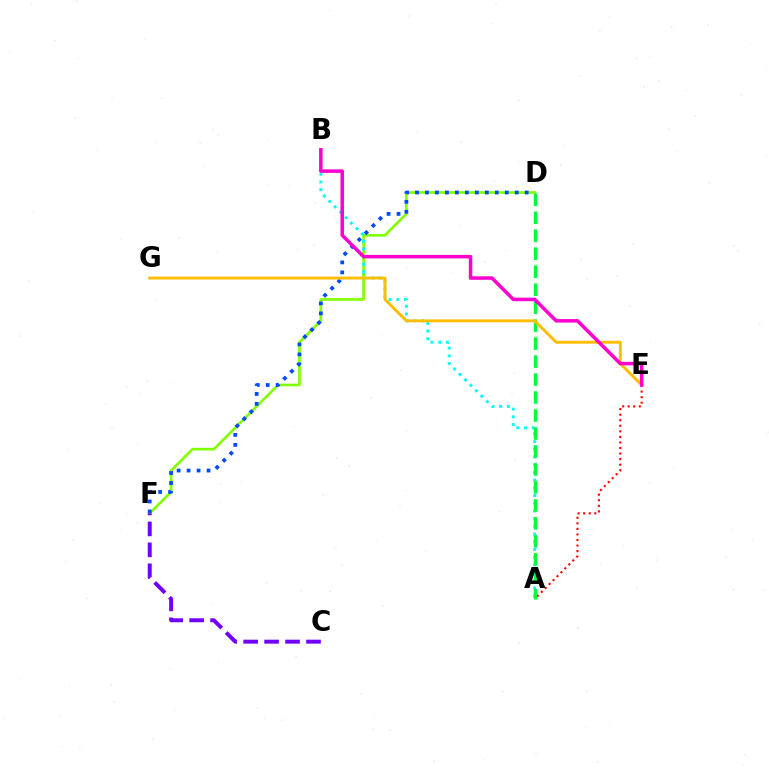{('D', 'F'): [{'color': '#84ff00', 'line_style': 'solid', 'thickness': 1.93}, {'color': '#004bff', 'line_style': 'dotted', 'thickness': 2.71}], ('A', 'B'): [{'color': '#00fff6', 'line_style': 'dotted', 'thickness': 2.09}], ('C', 'F'): [{'color': '#7200ff', 'line_style': 'dashed', 'thickness': 2.85}], ('A', 'E'): [{'color': '#ff0000', 'line_style': 'dotted', 'thickness': 1.51}], ('A', 'D'): [{'color': '#00ff39', 'line_style': 'dashed', 'thickness': 2.44}], ('E', 'G'): [{'color': '#ffbd00', 'line_style': 'solid', 'thickness': 2.11}], ('B', 'E'): [{'color': '#ff00cf', 'line_style': 'solid', 'thickness': 2.52}]}